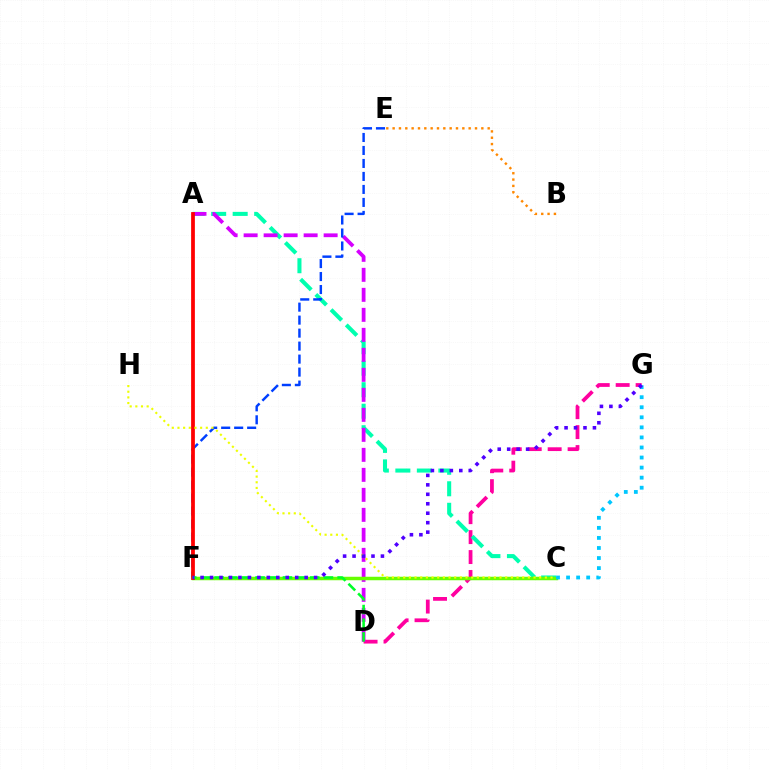{('D', 'G'): [{'color': '#ff00a0', 'line_style': 'dashed', 'thickness': 2.71}], ('A', 'C'): [{'color': '#00ffaf', 'line_style': 'dashed', 'thickness': 2.92}], ('A', 'D'): [{'color': '#d600ff', 'line_style': 'dashed', 'thickness': 2.72}], ('B', 'E'): [{'color': '#ff8800', 'line_style': 'dotted', 'thickness': 1.72}], ('E', 'F'): [{'color': '#003fff', 'line_style': 'dashed', 'thickness': 1.76}], ('C', 'F'): [{'color': '#66ff00', 'line_style': 'solid', 'thickness': 2.51}], ('A', 'F'): [{'color': '#ff0000', 'line_style': 'solid', 'thickness': 2.71}], ('C', 'H'): [{'color': '#eeff00', 'line_style': 'dotted', 'thickness': 1.54}], ('C', 'G'): [{'color': '#00c7ff', 'line_style': 'dotted', 'thickness': 2.73}], ('D', 'F'): [{'color': '#00ff27', 'line_style': 'dashed', 'thickness': 1.86}], ('F', 'G'): [{'color': '#4f00ff', 'line_style': 'dotted', 'thickness': 2.57}]}